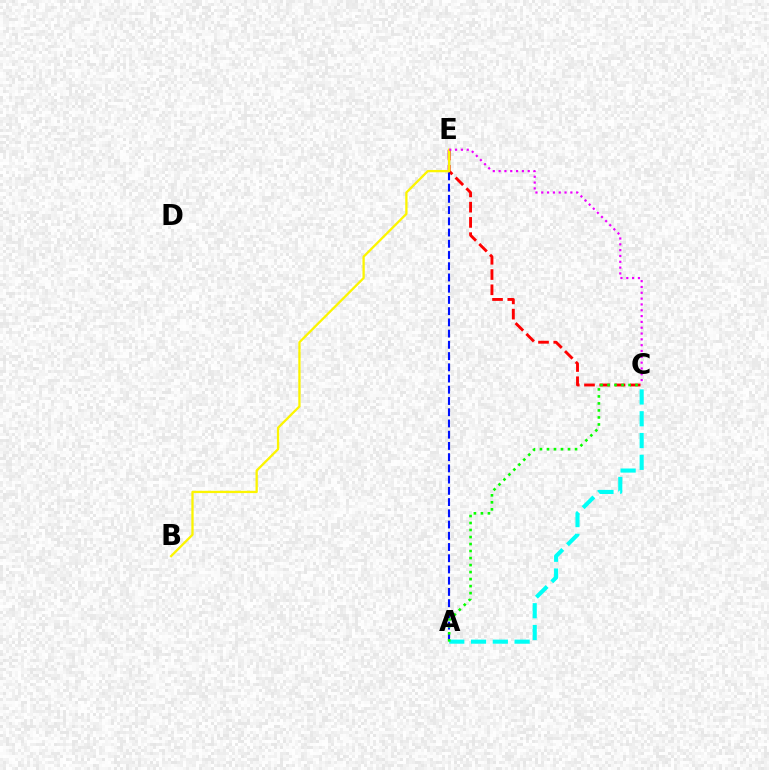{('C', 'E'): [{'color': '#ff0000', 'line_style': 'dashed', 'thickness': 2.07}, {'color': '#ee00ff', 'line_style': 'dotted', 'thickness': 1.58}], ('A', 'E'): [{'color': '#0010ff', 'line_style': 'dashed', 'thickness': 1.53}], ('A', 'C'): [{'color': '#00fff6', 'line_style': 'dashed', 'thickness': 2.96}, {'color': '#08ff00', 'line_style': 'dotted', 'thickness': 1.9}], ('B', 'E'): [{'color': '#fcf500', 'line_style': 'solid', 'thickness': 1.65}]}